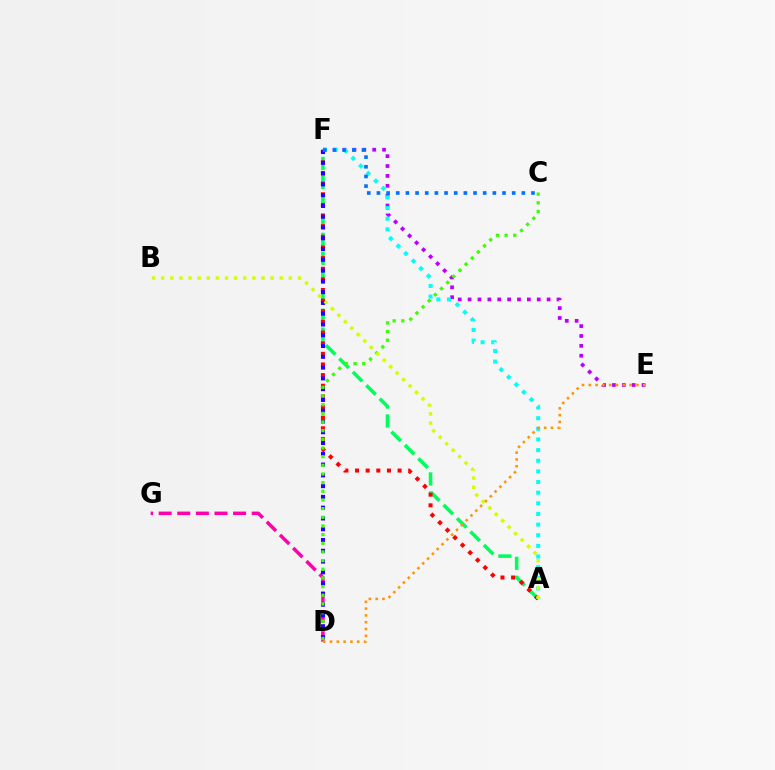{('A', 'F'): [{'color': '#00ff5c', 'line_style': 'dashed', 'thickness': 2.58}, {'color': '#ff0000', 'line_style': 'dotted', 'thickness': 2.89}, {'color': '#00fff6', 'line_style': 'dotted', 'thickness': 2.89}], ('D', 'G'): [{'color': '#ff00ac', 'line_style': 'dashed', 'thickness': 2.53}], ('E', 'F'): [{'color': '#b900ff', 'line_style': 'dotted', 'thickness': 2.68}], ('D', 'F'): [{'color': '#2500ff', 'line_style': 'dotted', 'thickness': 2.93}], ('C', 'D'): [{'color': '#3dff00', 'line_style': 'dotted', 'thickness': 2.35}], ('C', 'F'): [{'color': '#0074ff', 'line_style': 'dotted', 'thickness': 2.62}], ('A', 'B'): [{'color': '#d1ff00', 'line_style': 'dotted', 'thickness': 2.48}], ('D', 'E'): [{'color': '#ff9400', 'line_style': 'dotted', 'thickness': 1.85}]}